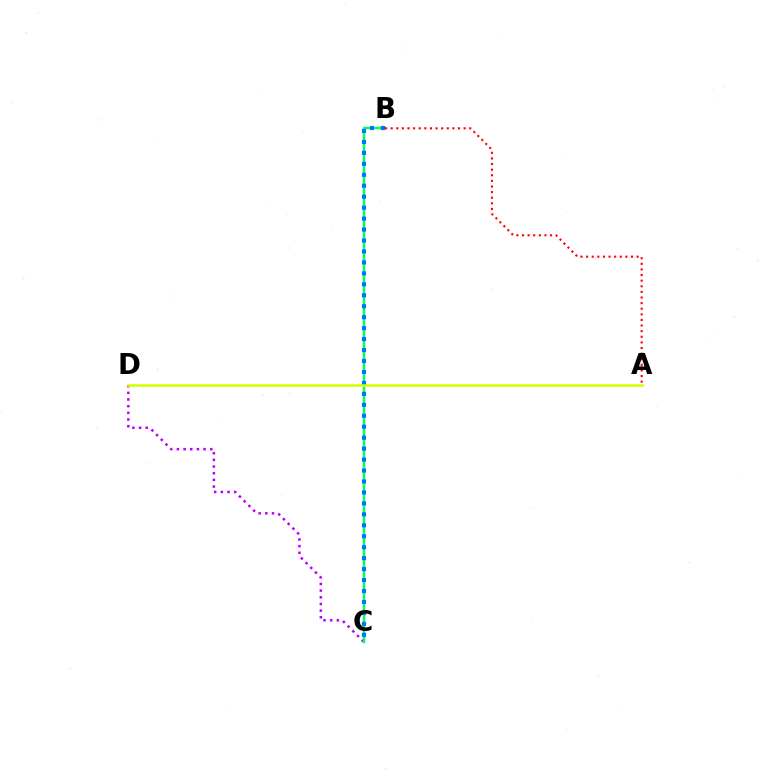{('C', 'D'): [{'color': '#b900ff', 'line_style': 'dotted', 'thickness': 1.81}], ('B', 'C'): [{'color': '#00ff5c', 'line_style': 'solid', 'thickness': 1.78}, {'color': '#0074ff', 'line_style': 'dotted', 'thickness': 2.98}], ('A', 'B'): [{'color': '#ff0000', 'line_style': 'dotted', 'thickness': 1.52}], ('A', 'D'): [{'color': '#d1ff00', 'line_style': 'solid', 'thickness': 1.85}]}